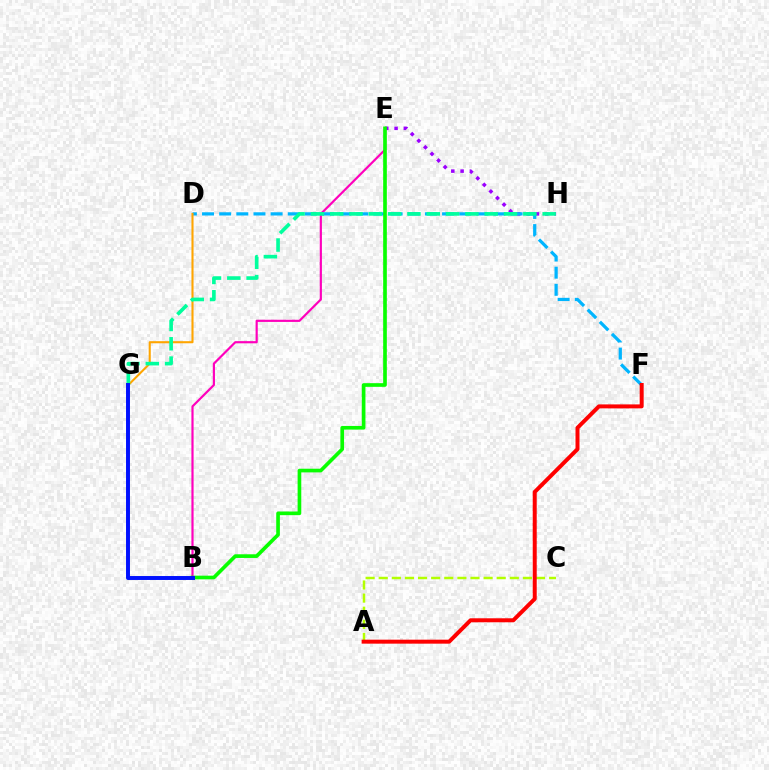{('E', 'H'): [{'color': '#9b00ff', 'line_style': 'dotted', 'thickness': 2.53}], ('A', 'C'): [{'color': '#b3ff00', 'line_style': 'dashed', 'thickness': 1.78}], ('D', 'F'): [{'color': '#00b5ff', 'line_style': 'dashed', 'thickness': 2.33}], ('B', 'E'): [{'color': '#ff00bd', 'line_style': 'solid', 'thickness': 1.57}, {'color': '#08ff00', 'line_style': 'solid', 'thickness': 2.63}], ('A', 'F'): [{'color': '#ff0000', 'line_style': 'solid', 'thickness': 2.87}], ('D', 'G'): [{'color': '#ffa500', 'line_style': 'solid', 'thickness': 1.5}], ('G', 'H'): [{'color': '#00ff9d', 'line_style': 'dashed', 'thickness': 2.62}], ('B', 'G'): [{'color': '#0010ff', 'line_style': 'solid', 'thickness': 2.84}]}